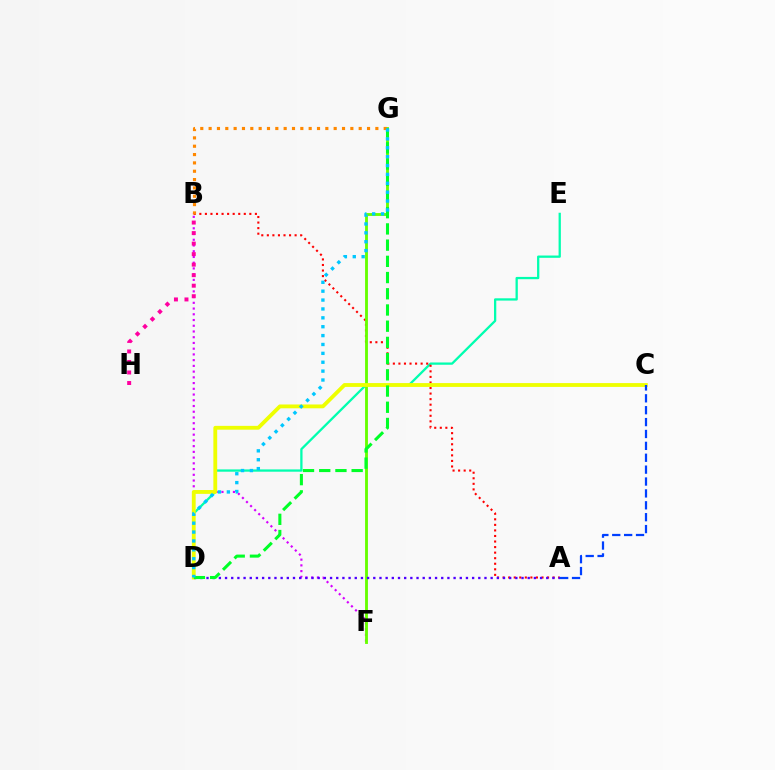{('D', 'E'): [{'color': '#00ffaf', 'line_style': 'solid', 'thickness': 1.64}], ('B', 'F'): [{'color': '#d600ff', 'line_style': 'dotted', 'thickness': 1.56}], ('A', 'B'): [{'color': '#ff0000', 'line_style': 'dotted', 'thickness': 1.51}], ('F', 'G'): [{'color': '#66ff00', 'line_style': 'solid', 'thickness': 2.06}], ('A', 'D'): [{'color': '#4f00ff', 'line_style': 'dotted', 'thickness': 1.68}], ('C', 'D'): [{'color': '#eeff00', 'line_style': 'solid', 'thickness': 2.75}], ('D', 'G'): [{'color': '#00ff27', 'line_style': 'dashed', 'thickness': 2.2}, {'color': '#00c7ff', 'line_style': 'dotted', 'thickness': 2.41}], ('B', 'G'): [{'color': '#ff8800', 'line_style': 'dotted', 'thickness': 2.27}], ('A', 'C'): [{'color': '#003fff', 'line_style': 'dashed', 'thickness': 1.61}], ('B', 'H'): [{'color': '#ff00a0', 'line_style': 'dotted', 'thickness': 2.86}]}